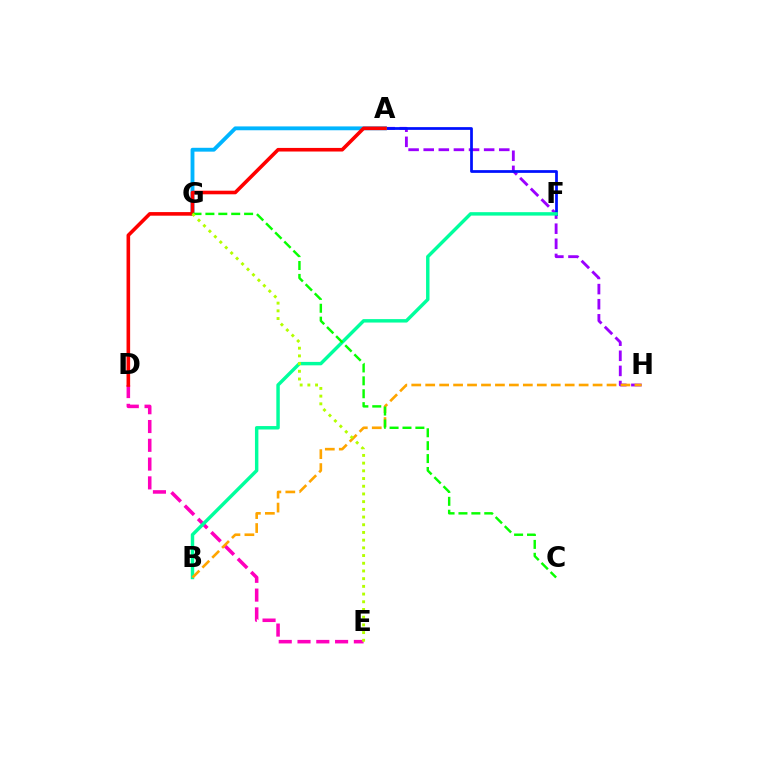{('A', 'H'): [{'color': '#9b00ff', 'line_style': 'dashed', 'thickness': 2.05}], ('A', 'F'): [{'color': '#0010ff', 'line_style': 'solid', 'thickness': 1.97}], ('A', 'G'): [{'color': '#00b5ff', 'line_style': 'solid', 'thickness': 2.77}], ('D', 'E'): [{'color': '#ff00bd', 'line_style': 'dashed', 'thickness': 2.55}], ('A', 'D'): [{'color': '#ff0000', 'line_style': 'solid', 'thickness': 2.59}], ('B', 'F'): [{'color': '#00ff9d', 'line_style': 'solid', 'thickness': 2.47}], ('B', 'H'): [{'color': '#ffa500', 'line_style': 'dashed', 'thickness': 1.89}], ('C', 'G'): [{'color': '#08ff00', 'line_style': 'dashed', 'thickness': 1.75}], ('E', 'G'): [{'color': '#b3ff00', 'line_style': 'dotted', 'thickness': 2.09}]}